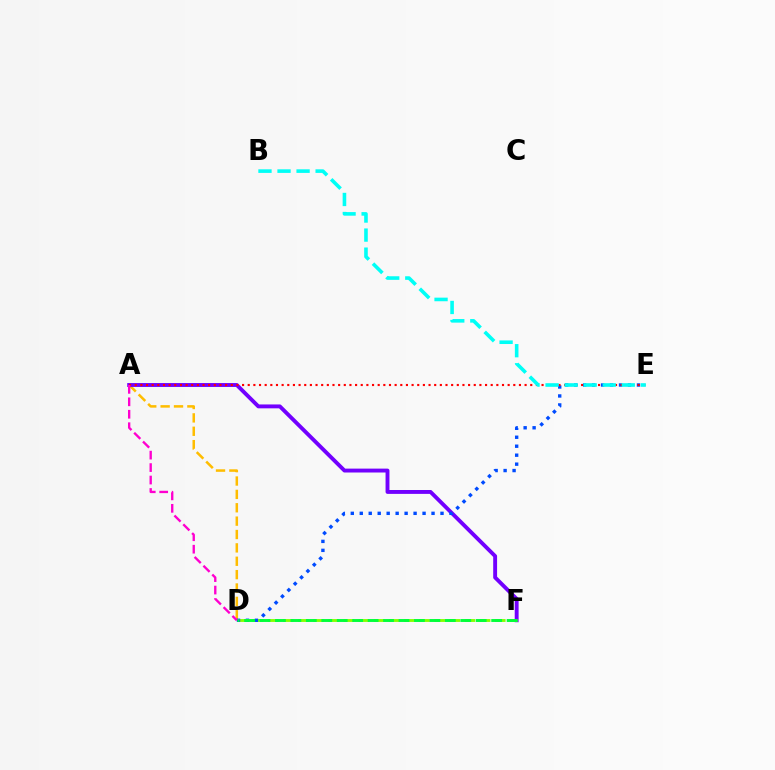{('A', 'D'): [{'color': '#ffbd00', 'line_style': 'dashed', 'thickness': 1.82}, {'color': '#ff00cf', 'line_style': 'dashed', 'thickness': 1.69}], ('A', 'F'): [{'color': '#7200ff', 'line_style': 'solid', 'thickness': 2.8}], ('D', 'F'): [{'color': '#84ff00', 'line_style': 'dashed', 'thickness': 2.06}, {'color': '#00ff39', 'line_style': 'dashed', 'thickness': 2.1}], ('D', 'E'): [{'color': '#004bff', 'line_style': 'dotted', 'thickness': 2.44}], ('A', 'E'): [{'color': '#ff0000', 'line_style': 'dotted', 'thickness': 1.54}], ('B', 'E'): [{'color': '#00fff6', 'line_style': 'dashed', 'thickness': 2.59}]}